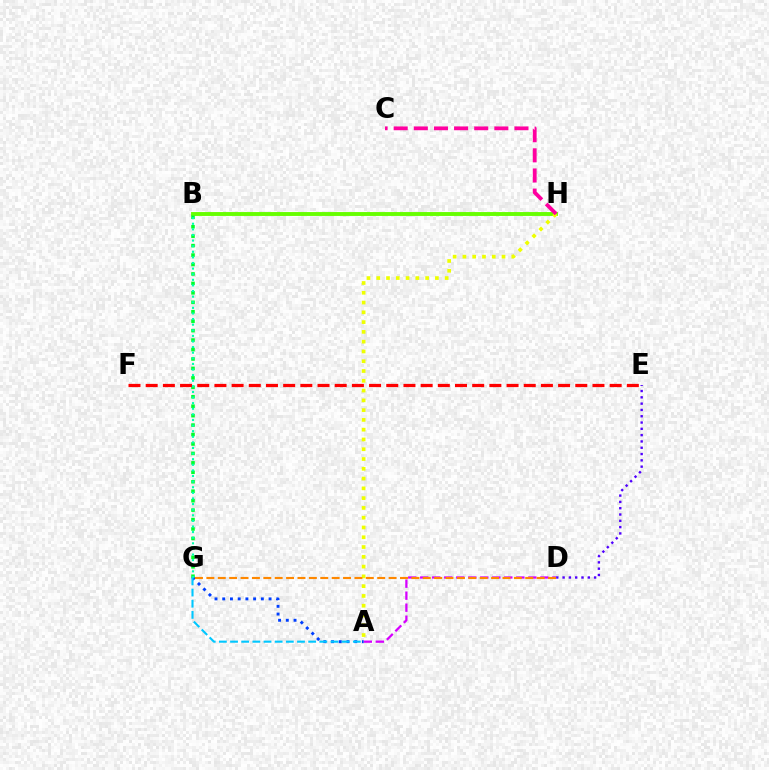{('B', 'H'): [{'color': '#66ff00', 'line_style': 'solid', 'thickness': 2.79}], ('A', 'H'): [{'color': '#eeff00', 'line_style': 'dotted', 'thickness': 2.66}], ('C', 'H'): [{'color': '#ff00a0', 'line_style': 'dashed', 'thickness': 2.73}], ('B', 'G'): [{'color': '#00ff27', 'line_style': 'dotted', 'thickness': 2.57}, {'color': '#00ffaf', 'line_style': 'dotted', 'thickness': 1.52}], ('E', 'F'): [{'color': '#ff0000', 'line_style': 'dashed', 'thickness': 2.33}], ('D', 'E'): [{'color': '#4f00ff', 'line_style': 'dotted', 'thickness': 1.71}], ('A', 'D'): [{'color': '#d600ff', 'line_style': 'dashed', 'thickness': 1.63}], ('A', 'G'): [{'color': '#003fff', 'line_style': 'dotted', 'thickness': 2.1}, {'color': '#00c7ff', 'line_style': 'dashed', 'thickness': 1.52}], ('D', 'G'): [{'color': '#ff8800', 'line_style': 'dashed', 'thickness': 1.55}]}